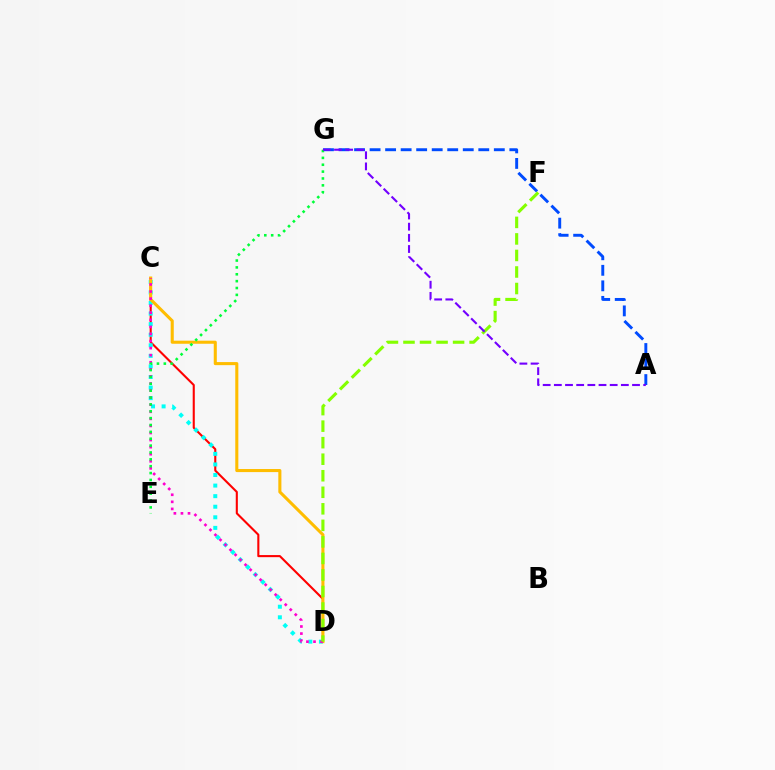{('C', 'D'): [{'color': '#ff0000', 'line_style': 'solid', 'thickness': 1.51}, {'color': '#00fff6', 'line_style': 'dotted', 'thickness': 2.87}, {'color': '#ffbd00', 'line_style': 'solid', 'thickness': 2.21}, {'color': '#ff00cf', 'line_style': 'dotted', 'thickness': 1.92}], ('A', 'G'): [{'color': '#004bff', 'line_style': 'dashed', 'thickness': 2.11}, {'color': '#7200ff', 'line_style': 'dashed', 'thickness': 1.52}], ('E', 'G'): [{'color': '#00ff39', 'line_style': 'dotted', 'thickness': 1.87}], ('D', 'F'): [{'color': '#84ff00', 'line_style': 'dashed', 'thickness': 2.25}]}